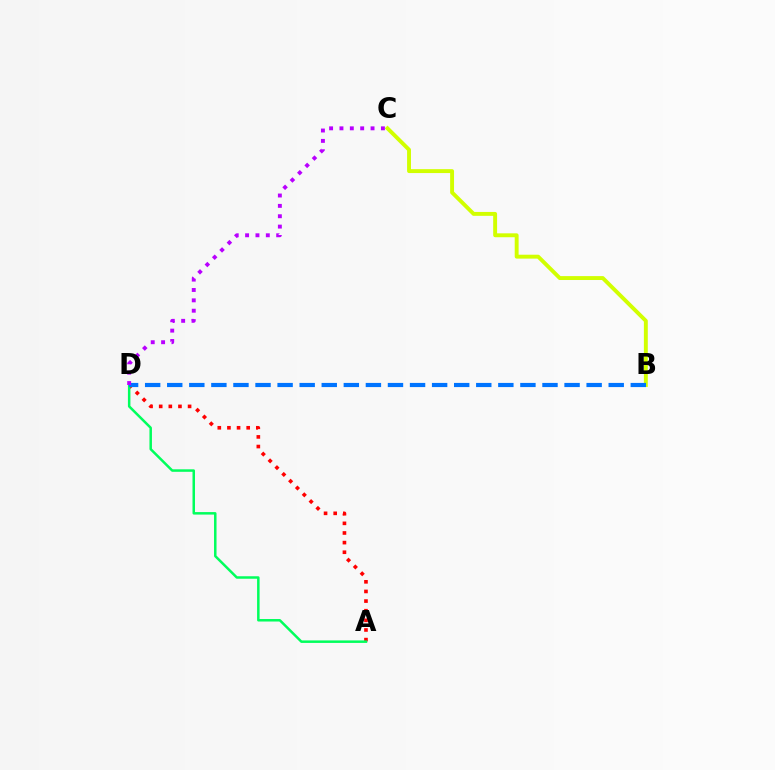{('A', 'D'): [{'color': '#ff0000', 'line_style': 'dotted', 'thickness': 2.62}, {'color': '#00ff5c', 'line_style': 'solid', 'thickness': 1.8}], ('B', 'C'): [{'color': '#d1ff00', 'line_style': 'solid', 'thickness': 2.81}], ('B', 'D'): [{'color': '#0074ff', 'line_style': 'dashed', 'thickness': 3.0}], ('C', 'D'): [{'color': '#b900ff', 'line_style': 'dotted', 'thickness': 2.82}]}